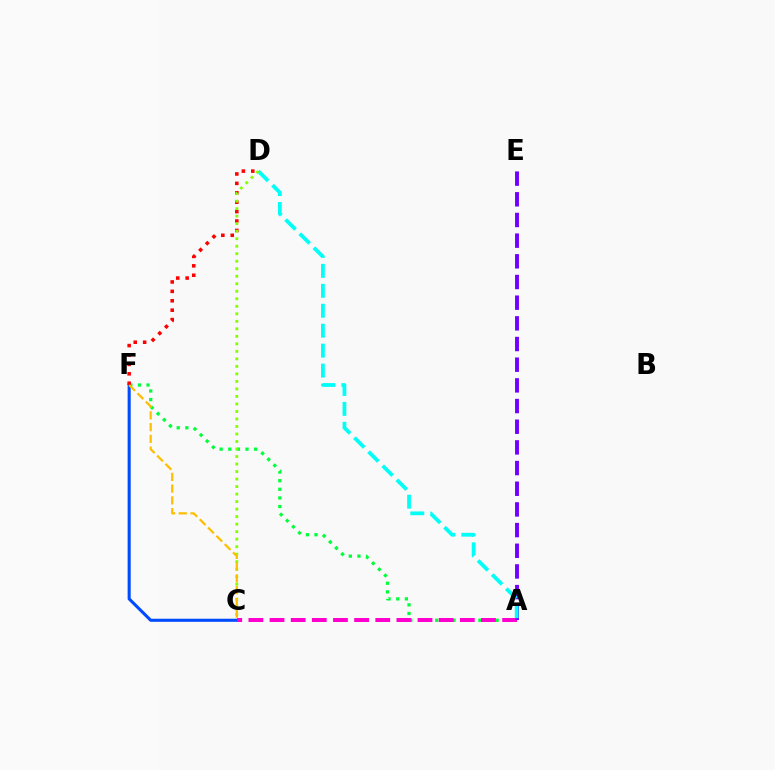{('C', 'F'): [{'color': '#004bff', 'line_style': 'solid', 'thickness': 2.21}, {'color': '#ffbd00', 'line_style': 'dashed', 'thickness': 1.6}], ('A', 'F'): [{'color': '#00ff39', 'line_style': 'dotted', 'thickness': 2.34}], ('A', 'C'): [{'color': '#ff00cf', 'line_style': 'dashed', 'thickness': 2.87}], ('D', 'F'): [{'color': '#ff0000', 'line_style': 'dotted', 'thickness': 2.56}], ('A', 'E'): [{'color': '#7200ff', 'line_style': 'dashed', 'thickness': 2.81}], ('A', 'D'): [{'color': '#00fff6', 'line_style': 'dashed', 'thickness': 2.71}], ('C', 'D'): [{'color': '#84ff00', 'line_style': 'dotted', 'thickness': 2.04}]}